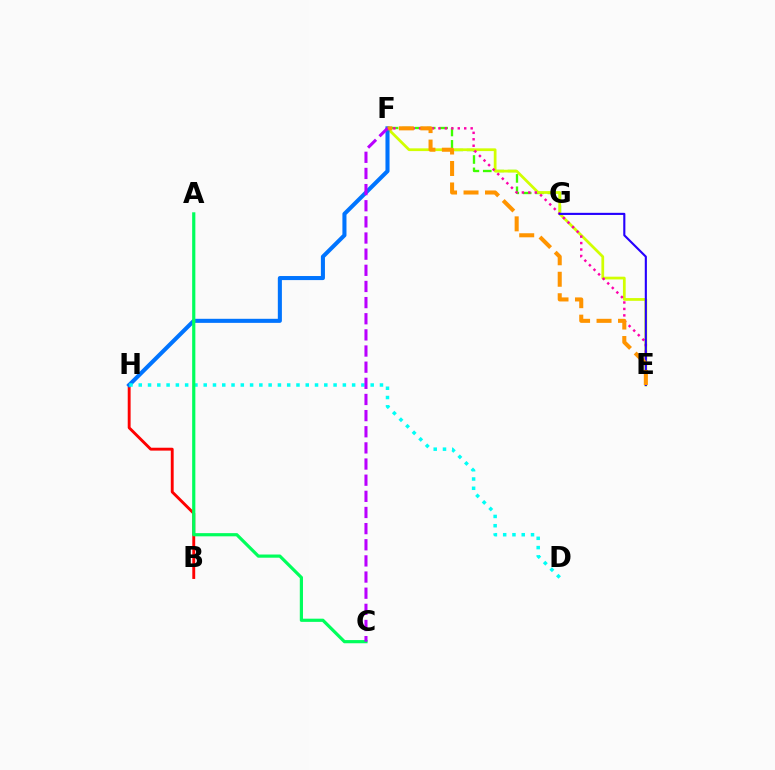{('F', 'G'): [{'color': '#3dff00', 'line_style': 'dashed', 'thickness': 1.68}], ('E', 'F'): [{'color': '#d1ff00', 'line_style': 'solid', 'thickness': 1.97}, {'color': '#ff00ac', 'line_style': 'dotted', 'thickness': 1.75}, {'color': '#ff9400', 'line_style': 'dashed', 'thickness': 2.92}], ('B', 'H'): [{'color': '#ff0000', 'line_style': 'solid', 'thickness': 2.07}], ('F', 'H'): [{'color': '#0074ff', 'line_style': 'solid', 'thickness': 2.93}], ('D', 'H'): [{'color': '#00fff6', 'line_style': 'dotted', 'thickness': 2.52}], ('E', 'G'): [{'color': '#2500ff', 'line_style': 'solid', 'thickness': 1.53}], ('A', 'C'): [{'color': '#00ff5c', 'line_style': 'solid', 'thickness': 2.3}], ('C', 'F'): [{'color': '#b900ff', 'line_style': 'dashed', 'thickness': 2.19}]}